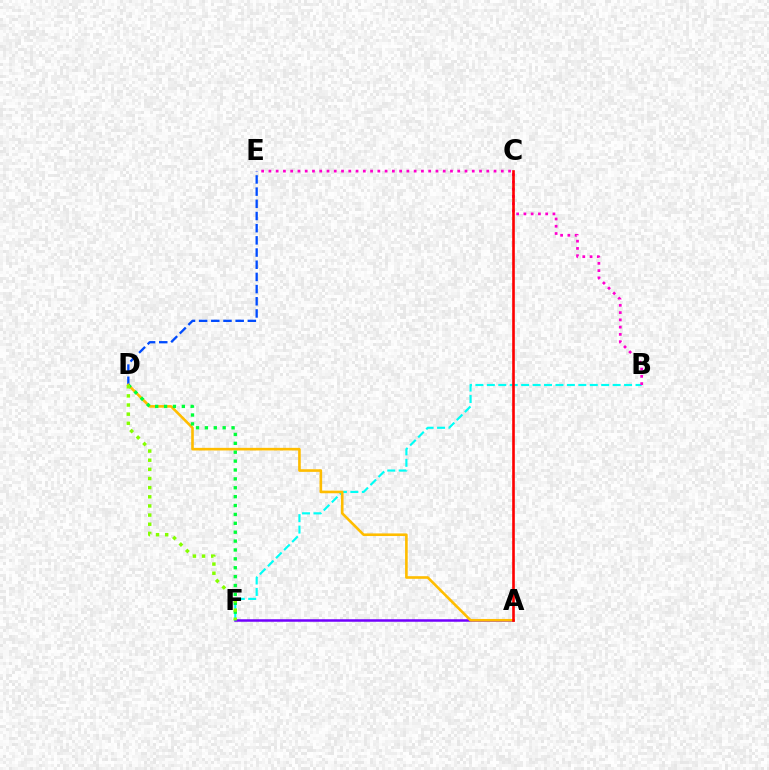{('A', 'F'): [{'color': '#7200ff', 'line_style': 'solid', 'thickness': 1.81}], ('B', 'F'): [{'color': '#00fff6', 'line_style': 'dashed', 'thickness': 1.55}], ('D', 'E'): [{'color': '#004bff', 'line_style': 'dashed', 'thickness': 1.66}], ('B', 'E'): [{'color': '#ff00cf', 'line_style': 'dotted', 'thickness': 1.97}], ('A', 'D'): [{'color': '#ffbd00', 'line_style': 'solid', 'thickness': 1.89}], ('D', 'F'): [{'color': '#00ff39', 'line_style': 'dotted', 'thickness': 2.41}, {'color': '#84ff00', 'line_style': 'dotted', 'thickness': 2.49}], ('A', 'C'): [{'color': '#ff0000', 'line_style': 'solid', 'thickness': 1.9}]}